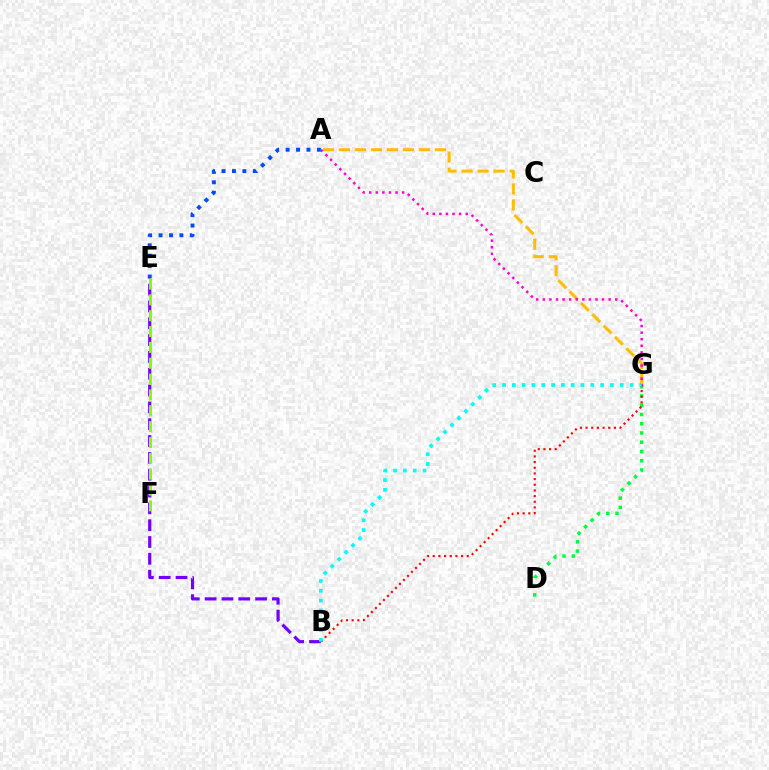{('A', 'G'): [{'color': '#ffbd00', 'line_style': 'dashed', 'thickness': 2.17}, {'color': '#ff00cf', 'line_style': 'dotted', 'thickness': 1.79}], ('D', 'G'): [{'color': '#00ff39', 'line_style': 'dotted', 'thickness': 2.51}], ('B', 'G'): [{'color': '#ff0000', 'line_style': 'dotted', 'thickness': 1.54}, {'color': '#00fff6', 'line_style': 'dotted', 'thickness': 2.66}], ('A', 'E'): [{'color': '#004bff', 'line_style': 'dotted', 'thickness': 2.83}], ('B', 'E'): [{'color': '#7200ff', 'line_style': 'dashed', 'thickness': 2.29}], ('E', 'F'): [{'color': '#84ff00', 'line_style': 'dashed', 'thickness': 2.15}]}